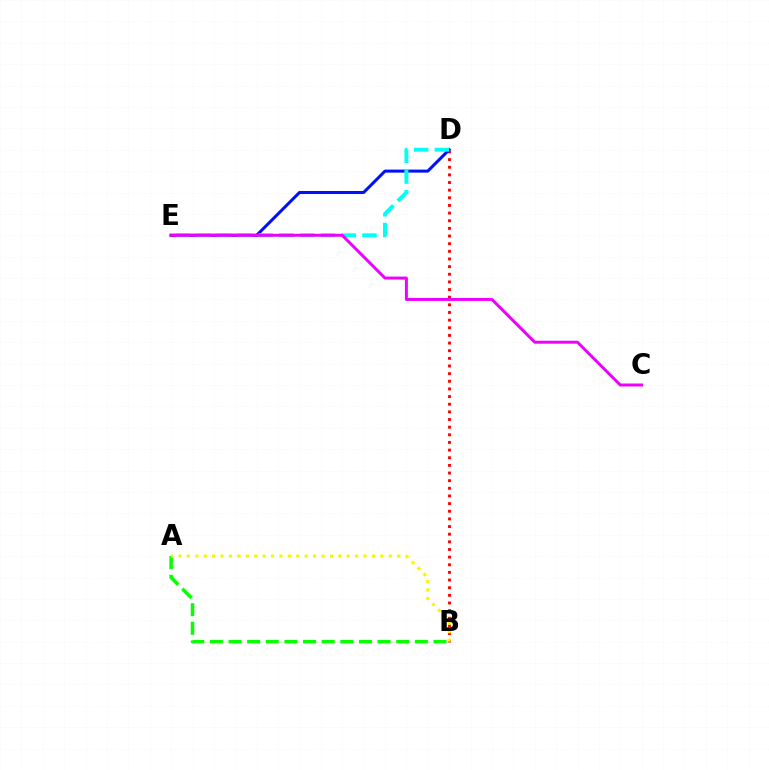{('B', 'D'): [{'color': '#ff0000', 'line_style': 'dotted', 'thickness': 2.08}], ('A', 'B'): [{'color': '#08ff00', 'line_style': 'dashed', 'thickness': 2.53}, {'color': '#fcf500', 'line_style': 'dotted', 'thickness': 2.29}], ('D', 'E'): [{'color': '#0010ff', 'line_style': 'solid', 'thickness': 2.18}, {'color': '#00fff6', 'line_style': 'dashed', 'thickness': 2.82}], ('C', 'E'): [{'color': '#ee00ff', 'line_style': 'solid', 'thickness': 2.14}]}